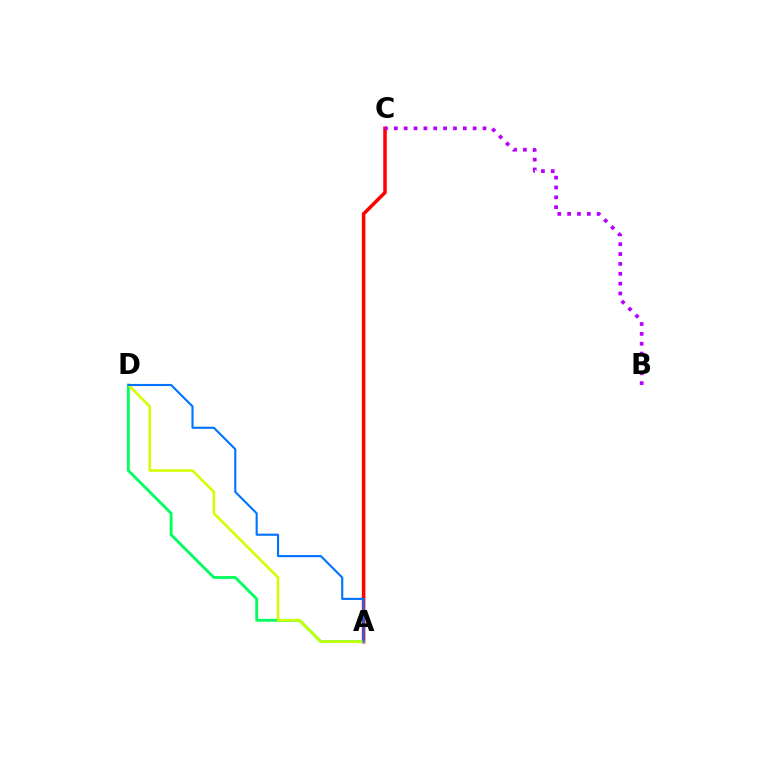{('A', 'D'): [{'color': '#00ff5c', 'line_style': 'solid', 'thickness': 2.02}, {'color': '#d1ff00', 'line_style': 'solid', 'thickness': 1.84}, {'color': '#0074ff', 'line_style': 'solid', 'thickness': 1.52}], ('A', 'C'): [{'color': '#ff0000', 'line_style': 'solid', 'thickness': 2.54}], ('B', 'C'): [{'color': '#b900ff', 'line_style': 'dotted', 'thickness': 2.68}]}